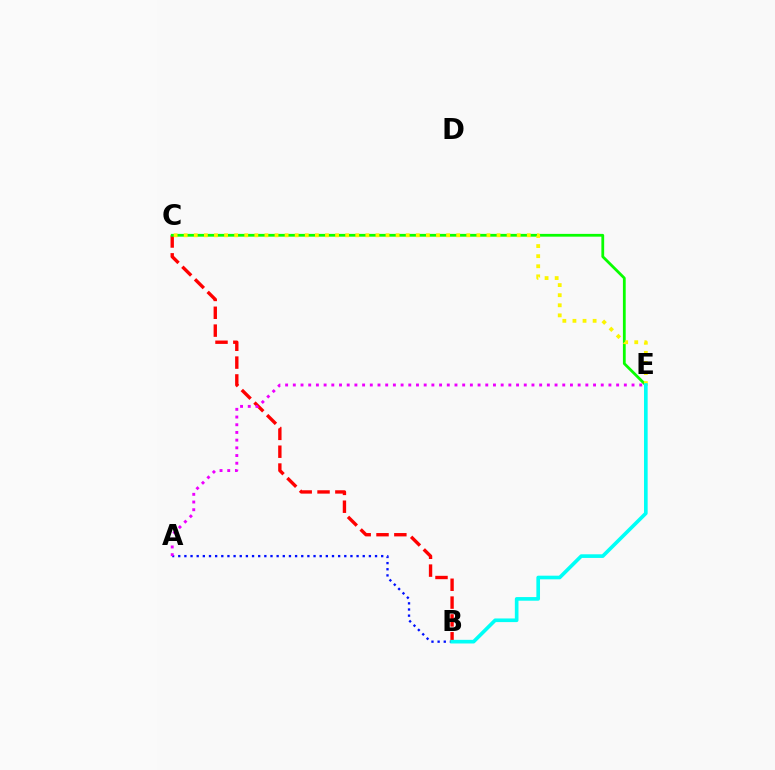{('A', 'B'): [{'color': '#0010ff', 'line_style': 'dotted', 'thickness': 1.67}], ('B', 'C'): [{'color': '#ff0000', 'line_style': 'dashed', 'thickness': 2.42}], ('C', 'E'): [{'color': '#08ff00', 'line_style': 'solid', 'thickness': 2.0}, {'color': '#fcf500', 'line_style': 'dotted', 'thickness': 2.74}], ('A', 'E'): [{'color': '#ee00ff', 'line_style': 'dotted', 'thickness': 2.09}], ('B', 'E'): [{'color': '#00fff6', 'line_style': 'solid', 'thickness': 2.62}]}